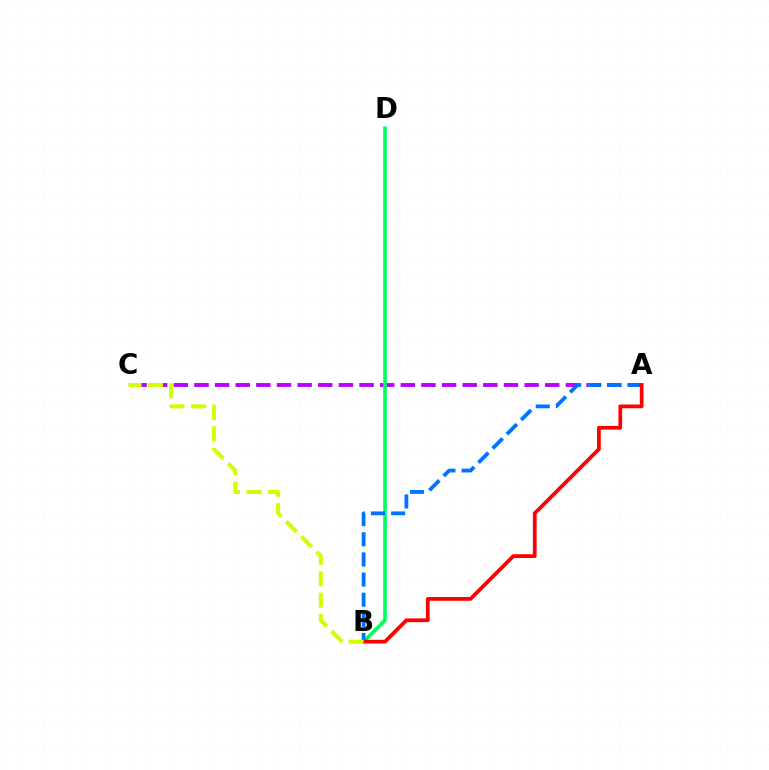{('A', 'C'): [{'color': '#b900ff', 'line_style': 'dashed', 'thickness': 2.8}], ('B', 'D'): [{'color': '#00ff5c', 'line_style': 'solid', 'thickness': 2.61}], ('A', 'B'): [{'color': '#0074ff', 'line_style': 'dashed', 'thickness': 2.74}, {'color': '#ff0000', 'line_style': 'solid', 'thickness': 2.7}], ('B', 'C'): [{'color': '#d1ff00', 'line_style': 'dashed', 'thickness': 2.91}]}